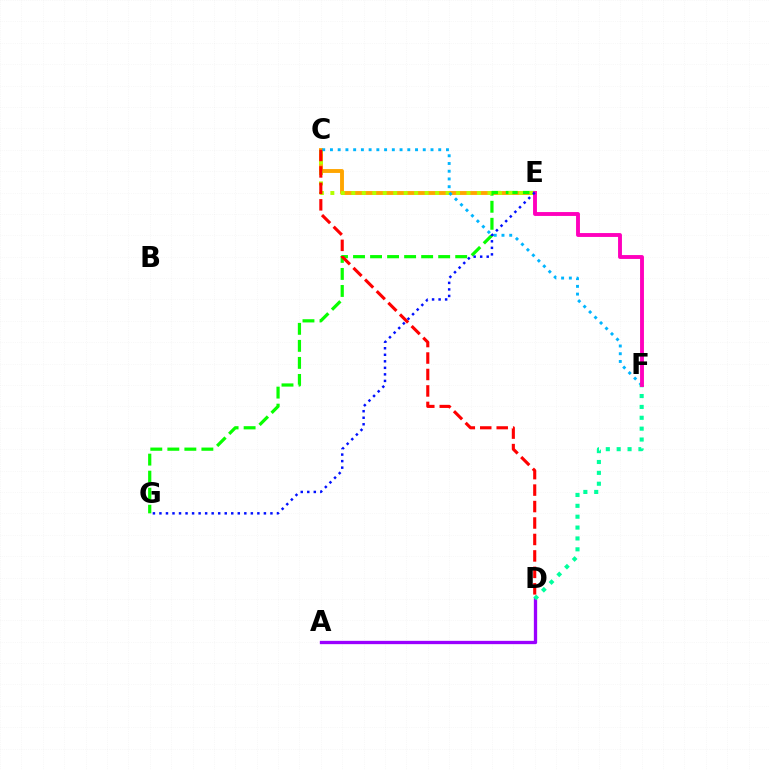{('C', 'E'): [{'color': '#ffa500', 'line_style': 'solid', 'thickness': 2.8}, {'color': '#b3ff00', 'line_style': 'dotted', 'thickness': 2.85}], ('A', 'D'): [{'color': '#9b00ff', 'line_style': 'solid', 'thickness': 2.38}], ('E', 'G'): [{'color': '#08ff00', 'line_style': 'dashed', 'thickness': 2.31}, {'color': '#0010ff', 'line_style': 'dotted', 'thickness': 1.77}], ('C', 'F'): [{'color': '#00b5ff', 'line_style': 'dotted', 'thickness': 2.1}], ('D', 'F'): [{'color': '#00ff9d', 'line_style': 'dotted', 'thickness': 2.95}], ('C', 'D'): [{'color': '#ff0000', 'line_style': 'dashed', 'thickness': 2.24}], ('E', 'F'): [{'color': '#ff00bd', 'line_style': 'solid', 'thickness': 2.8}]}